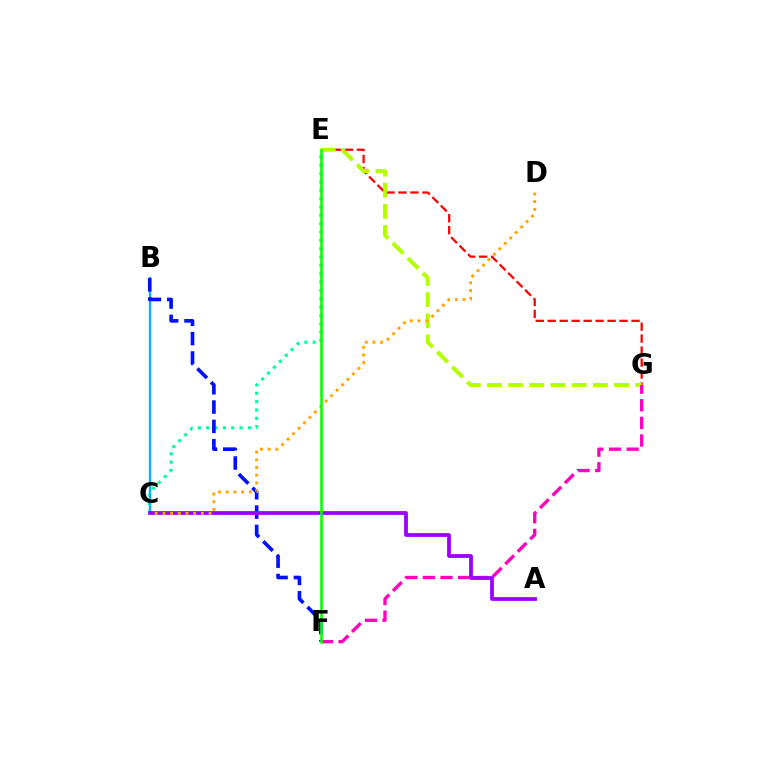{('C', 'E'): [{'color': '#00ff9d', 'line_style': 'dotted', 'thickness': 2.27}], ('E', 'G'): [{'color': '#ff0000', 'line_style': 'dashed', 'thickness': 1.63}, {'color': '#b3ff00', 'line_style': 'dashed', 'thickness': 2.88}], ('B', 'C'): [{'color': '#00b5ff', 'line_style': 'solid', 'thickness': 1.7}], ('B', 'F'): [{'color': '#0010ff', 'line_style': 'dashed', 'thickness': 2.62}], ('F', 'G'): [{'color': '#ff00bd', 'line_style': 'dashed', 'thickness': 2.39}], ('A', 'C'): [{'color': '#9b00ff', 'line_style': 'solid', 'thickness': 2.72}], ('C', 'D'): [{'color': '#ffa500', 'line_style': 'dotted', 'thickness': 2.09}], ('E', 'F'): [{'color': '#08ff00', 'line_style': 'solid', 'thickness': 1.85}]}